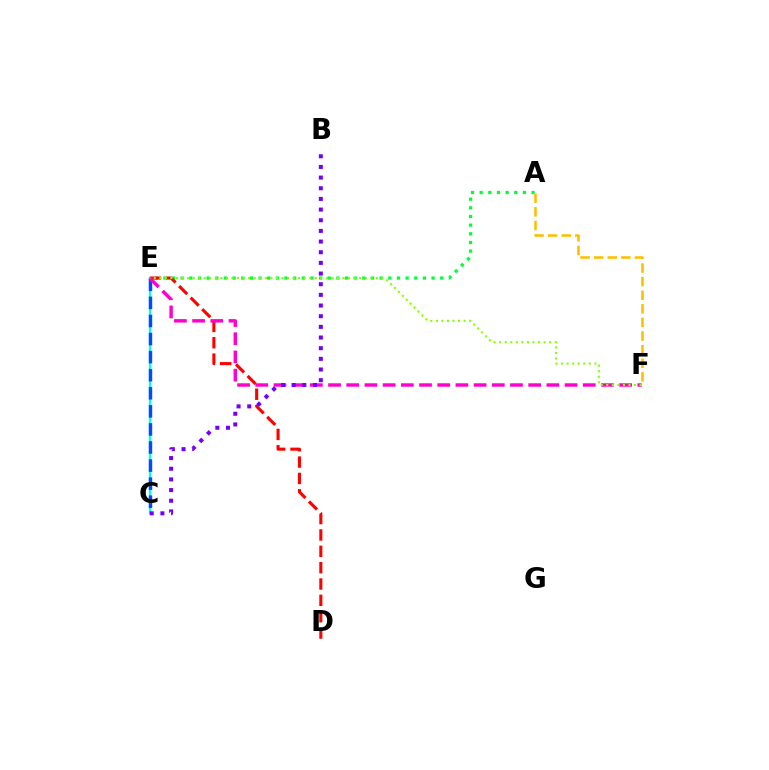{('A', 'E'): [{'color': '#00ff39', 'line_style': 'dotted', 'thickness': 2.35}], ('C', 'E'): [{'color': '#00fff6', 'line_style': 'solid', 'thickness': 1.65}, {'color': '#004bff', 'line_style': 'dashed', 'thickness': 2.46}], ('D', 'E'): [{'color': '#ff0000', 'line_style': 'dashed', 'thickness': 2.22}], ('E', 'F'): [{'color': '#ff00cf', 'line_style': 'dashed', 'thickness': 2.47}, {'color': '#84ff00', 'line_style': 'dotted', 'thickness': 1.51}], ('B', 'C'): [{'color': '#7200ff', 'line_style': 'dotted', 'thickness': 2.9}], ('A', 'F'): [{'color': '#ffbd00', 'line_style': 'dashed', 'thickness': 1.85}]}